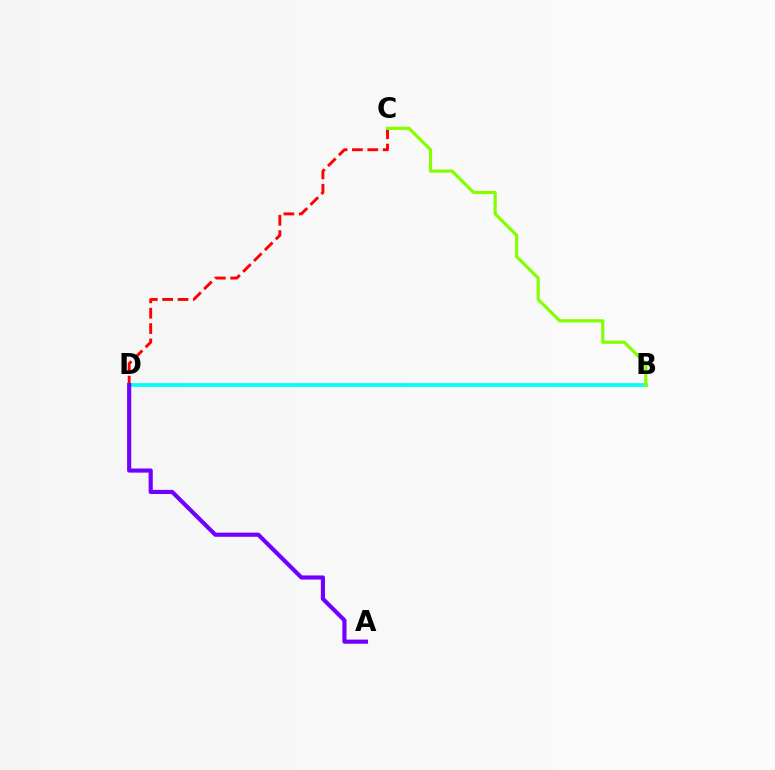{('C', 'D'): [{'color': '#ff0000', 'line_style': 'dashed', 'thickness': 2.09}], ('B', 'D'): [{'color': '#00fff6', 'line_style': 'solid', 'thickness': 2.71}], ('B', 'C'): [{'color': '#84ff00', 'line_style': 'solid', 'thickness': 2.3}], ('A', 'D'): [{'color': '#7200ff', 'line_style': 'solid', 'thickness': 2.98}]}